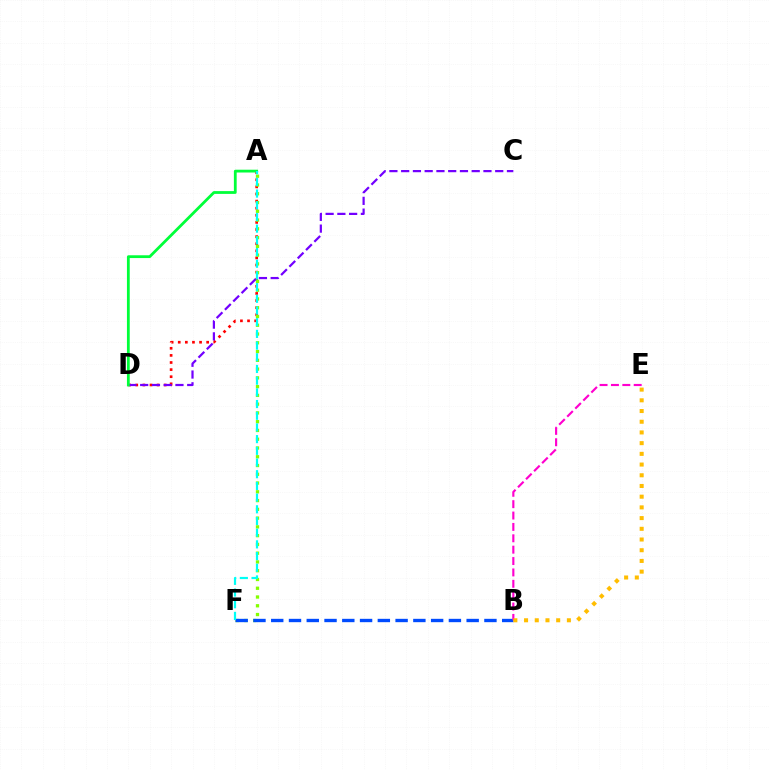{('A', 'D'): [{'color': '#ff0000', 'line_style': 'dotted', 'thickness': 1.93}, {'color': '#00ff39', 'line_style': 'solid', 'thickness': 2.01}], ('A', 'F'): [{'color': '#84ff00', 'line_style': 'dotted', 'thickness': 2.38}, {'color': '#00fff6', 'line_style': 'dashed', 'thickness': 1.59}], ('B', 'F'): [{'color': '#004bff', 'line_style': 'dashed', 'thickness': 2.41}], ('B', 'E'): [{'color': '#ff00cf', 'line_style': 'dashed', 'thickness': 1.55}, {'color': '#ffbd00', 'line_style': 'dotted', 'thickness': 2.91}], ('C', 'D'): [{'color': '#7200ff', 'line_style': 'dashed', 'thickness': 1.6}]}